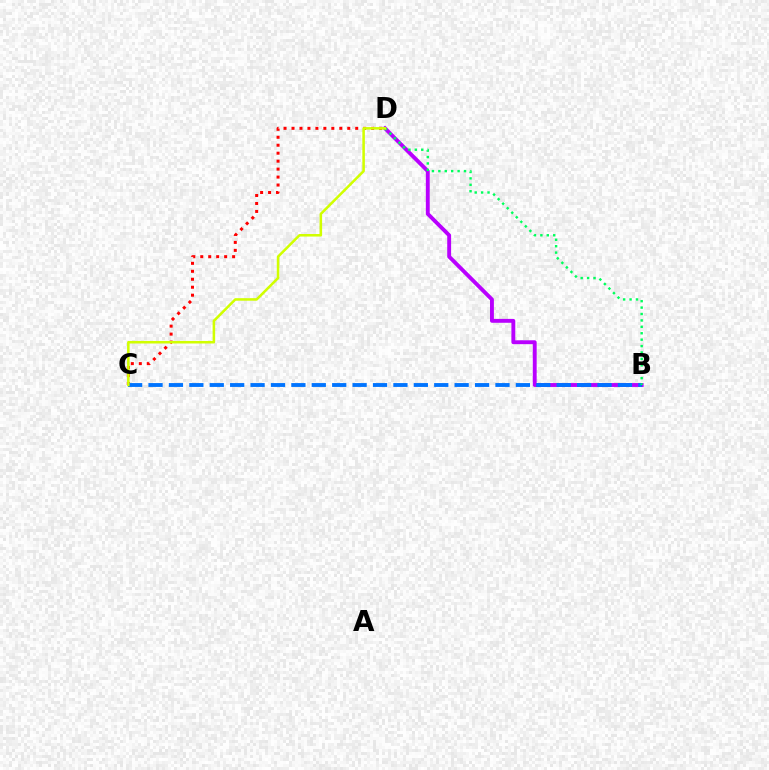{('B', 'D'): [{'color': '#b900ff', 'line_style': 'solid', 'thickness': 2.79}, {'color': '#00ff5c', 'line_style': 'dotted', 'thickness': 1.74}], ('C', 'D'): [{'color': '#ff0000', 'line_style': 'dotted', 'thickness': 2.16}, {'color': '#d1ff00', 'line_style': 'solid', 'thickness': 1.83}], ('B', 'C'): [{'color': '#0074ff', 'line_style': 'dashed', 'thickness': 2.77}]}